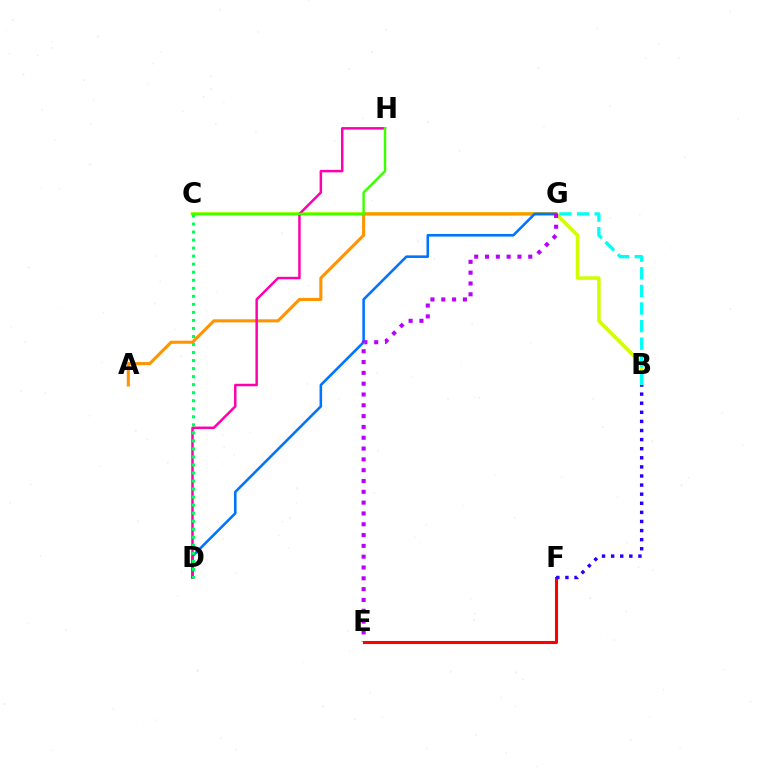{('B', 'C'): [{'color': '#d1ff00', 'line_style': 'solid', 'thickness': 2.55}], ('E', 'F'): [{'color': '#ff0000', 'line_style': 'solid', 'thickness': 2.21}], ('B', 'F'): [{'color': '#2500ff', 'line_style': 'dotted', 'thickness': 2.47}], ('A', 'G'): [{'color': '#ff9400', 'line_style': 'solid', 'thickness': 2.21}], ('D', 'G'): [{'color': '#0074ff', 'line_style': 'solid', 'thickness': 1.85}], ('D', 'H'): [{'color': '#ff00ac', 'line_style': 'solid', 'thickness': 1.79}], ('C', 'D'): [{'color': '#00ff5c', 'line_style': 'dotted', 'thickness': 2.18}], ('B', 'G'): [{'color': '#00fff6', 'line_style': 'dashed', 'thickness': 2.39}], ('E', 'G'): [{'color': '#b900ff', 'line_style': 'dotted', 'thickness': 2.94}], ('C', 'H'): [{'color': '#3dff00', 'line_style': 'solid', 'thickness': 1.76}]}